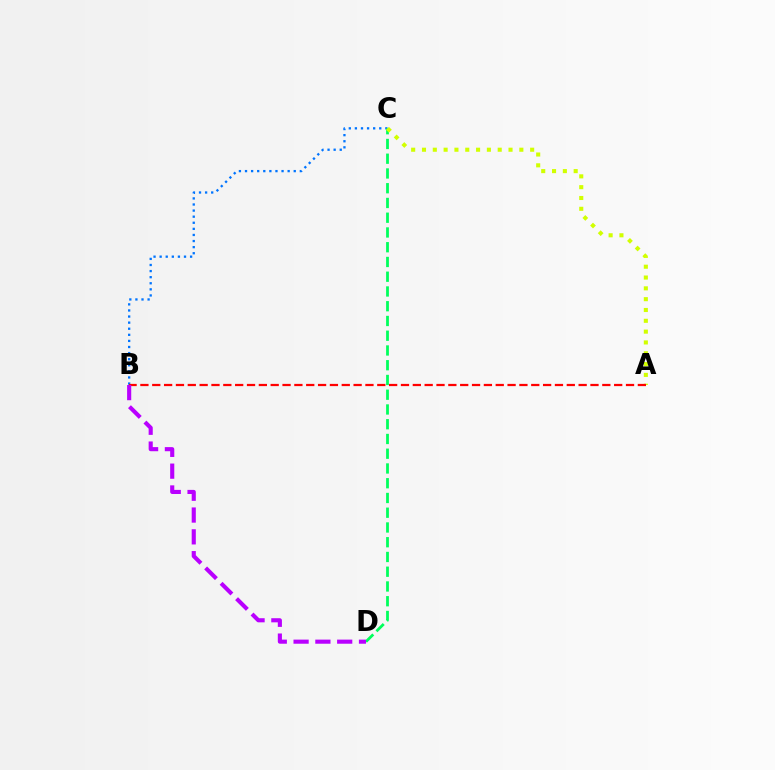{('B', 'C'): [{'color': '#0074ff', 'line_style': 'dotted', 'thickness': 1.65}], ('C', 'D'): [{'color': '#00ff5c', 'line_style': 'dashed', 'thickness': 2.0}], ('A', 'C'): [{'color': '#d1ff00', 'line_style': 'dotted', 'thickness': 2.94}], ('A', 'B'): [{'color': '#ff0000', 'line_style': 'dashed', 'thickness': 1.61}], ('B', 'D'): [{'color': '#b900ff', 'line_style': 'dashed', 'thickness': 2.96}]}